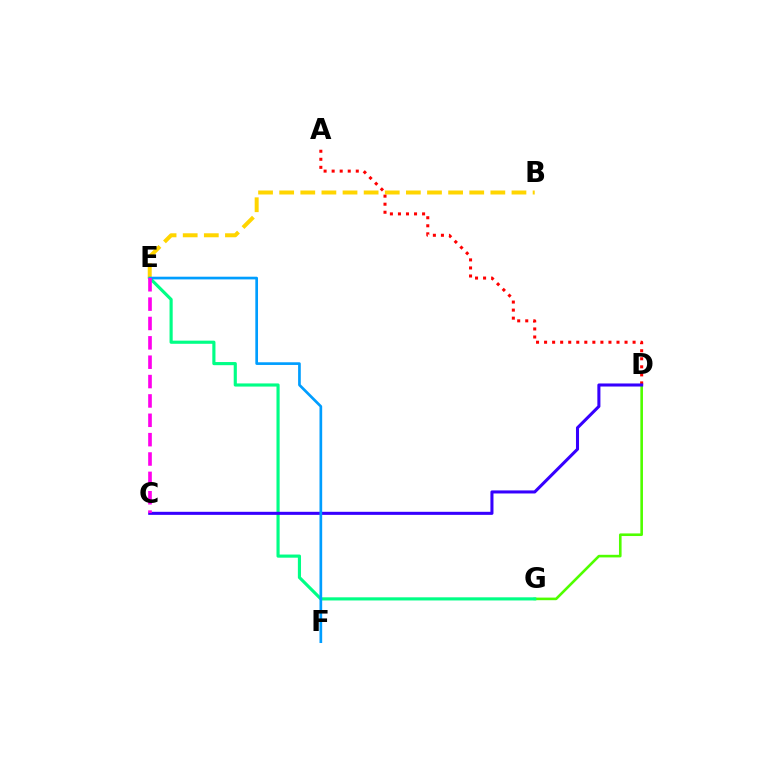{('D', 'G'): [{'color': '#4fff00', 'line_style': 'solid', 'thickness': 1.88}], ('E', 'G'): [{'color': '#00ff86', 'line_style': 'solid', 'thickness': 2.26}], ('B', 'E'): [{'color': '#ffd500', 'line_style': 'dashed', 'thickness': 2.87}], ('A', 'D'): [{'color': '#ff0000', 'line_style': 'dotted', 'thickness': 2.19}], ('C', 'D'): [{'color': '#3700ff', 'line_style': 'solid', 'thickness': 2.2}], ('E', 'F'): [{'color': '#009eff', 'line_style': 'solid', 'thickness': 1.93}], ('C', 'E'): [{'color': '#ff00ed', 'line_style': 'dashed', 'thickness': 2.63}]}